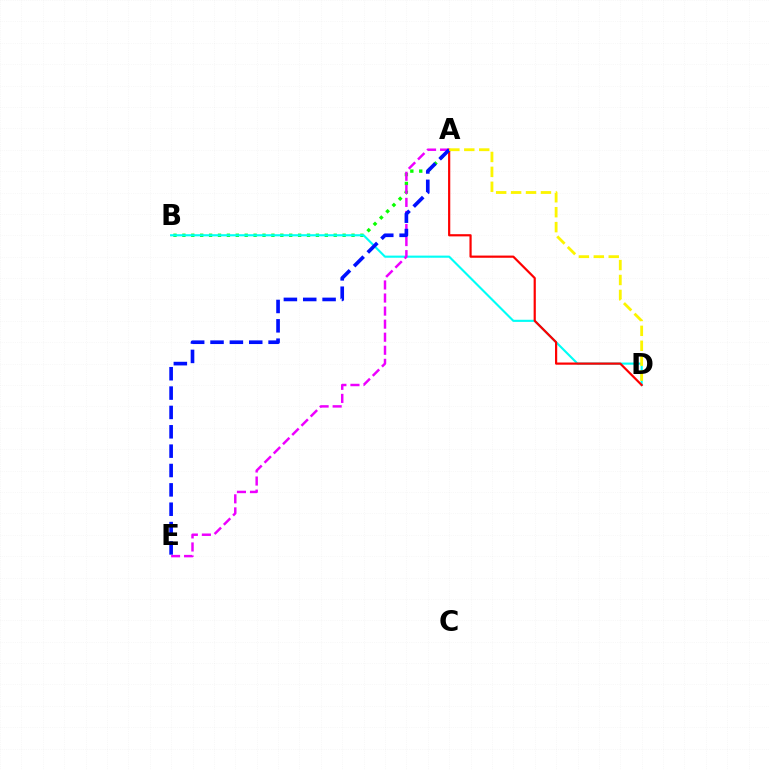{('A', 'B'): [{'color': '#08ff00', 'line_style': 'dotted', 'thickness': 2.42}], ('B', 'D'): [{'color': '#00fff6', 'line_style': 'solid', 'thickness': 1.53}], ('A', 'E'): [{'color': '#ee00ff', 'line_style': 'dashed', 'thickness': 1.77}, {'color': '#0010ff', 'line_style': 'dashed', 'thickness': 2.63}], ('A', 'D'): [{'color': '#ff0000', 'line_style': 'solid', 'thickness': 1.58}, {'color': '#fcf500', 'line_style': 'dashed', 'thickness': 2.03}]}